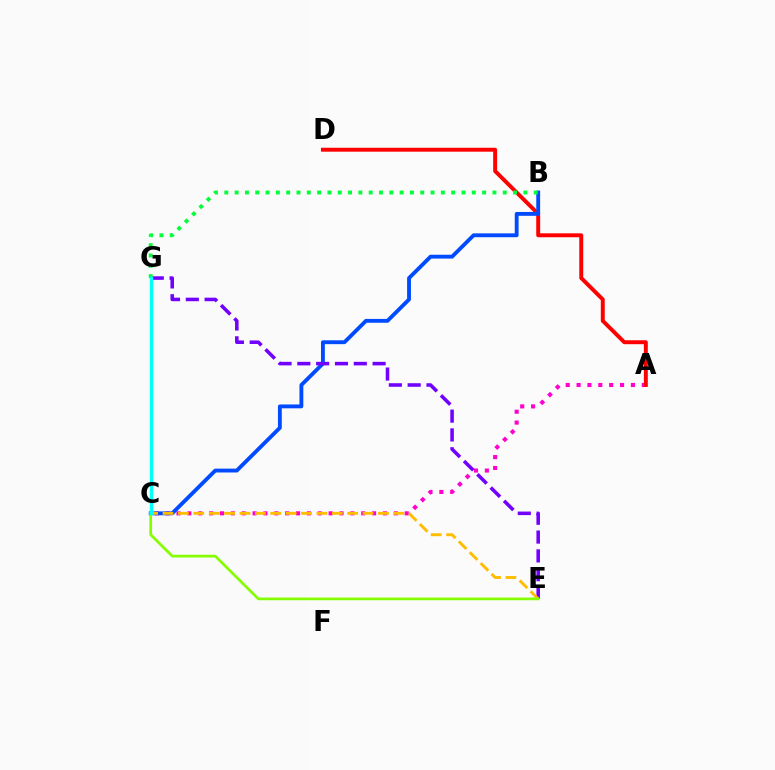{('A', 'C'): [{'color': '#ff00cf', 'line_style': 'dotted', 'thickness': 2.95}], ('A', 'D'): [{'color': '#ff0000', 'line_style': 'solid', 'thickness': 2.83}], ('B', 'C'): [{'color': '#004bff', 'line_style': 'solid', 'thickness': 2.78}], ('E', 'G'): [{'color': '#7200ff', 'line_style': 'dashed', 'thickness': 2.56}], ('C', 'E'): [{'color': '#ffbd00', 'line_style': 'dashed', 'thickness': 2.09}, {'color': '#84ff00', 'line_style': 'solid', 'thickness': 1.95}], ('B', 'G'): [{'color': '#00ff39', 'line_style': 'dotted', 'thickness': 2.8}], ('C', 'G'): [{'color': '#00fff6', 'line_style': 'solid', 'thickness': 2.41}]}